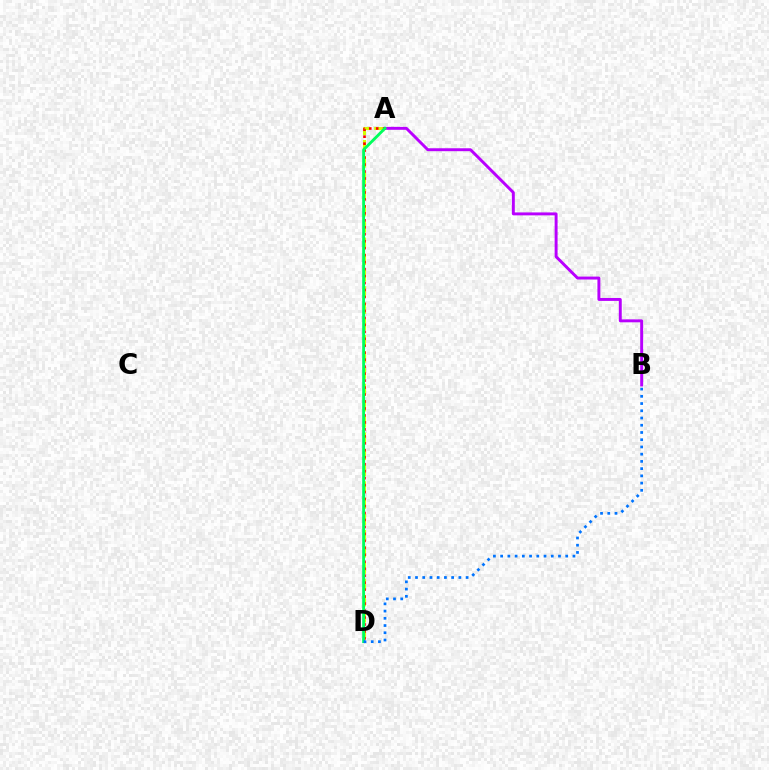{('A', 'D'): [{'color': '#d1ff00', 'line_style': 'dashed', 'thickness': 2.21}, {'color': '#ff0000', 'line_style': 'dotted', 'thickness': 1.89}, {'color': '#00ff5c', 'line_style': 'solid', 'thickness': 2.06}], ('A', 'B'): [{'color': '#b900ff', 'line_style': 'solid', 'thickness': 2.11}], ('B', 'D'): [{'color': '#0074ff', 'line_style': 'dotted', 'thickness': 1.96}]}